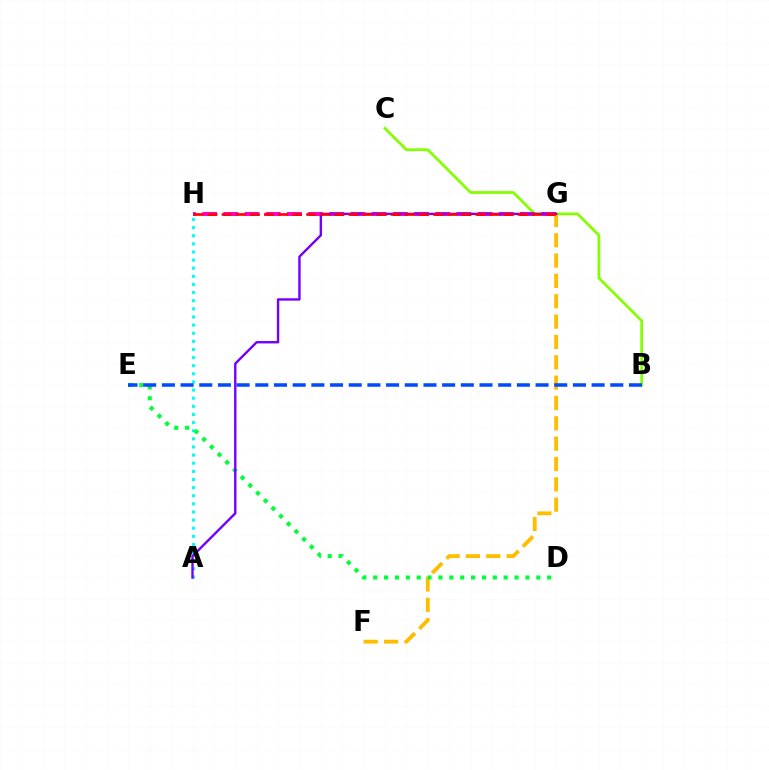{('B', 'C'): [{'color': '#84ff00', 'line_style': 'solid', 'thickness': 1.99}], ('A', 'H'): [{'color': '#00fff6', 'line_style': 'dotted', 'thickness': 2.21}], ('G', 'H'): [{'color': '#ff00cf', 'line_style': 'dashed', 'thickness': 2.88}, {'color': '#ff0000', 'line_style': 'dashed', 'thickness': 1.92}], ('F', 'G'): [{'color': '#ffbd00', 'line_style': 'dashed', 'thickness': 2.76}], ('D', 'E'): [{'color': '#00ff39', 'line_style': 'dotted', 'thickness': 2.95}], ('B', 'E'): [{'color': '#004bff', 'line_style': 'dashed', 'thickness': 2.54}], ('A', 'G'): [{'color': '#7200ff', 'line_style': 'solid', 'thickness': 1.71}]}